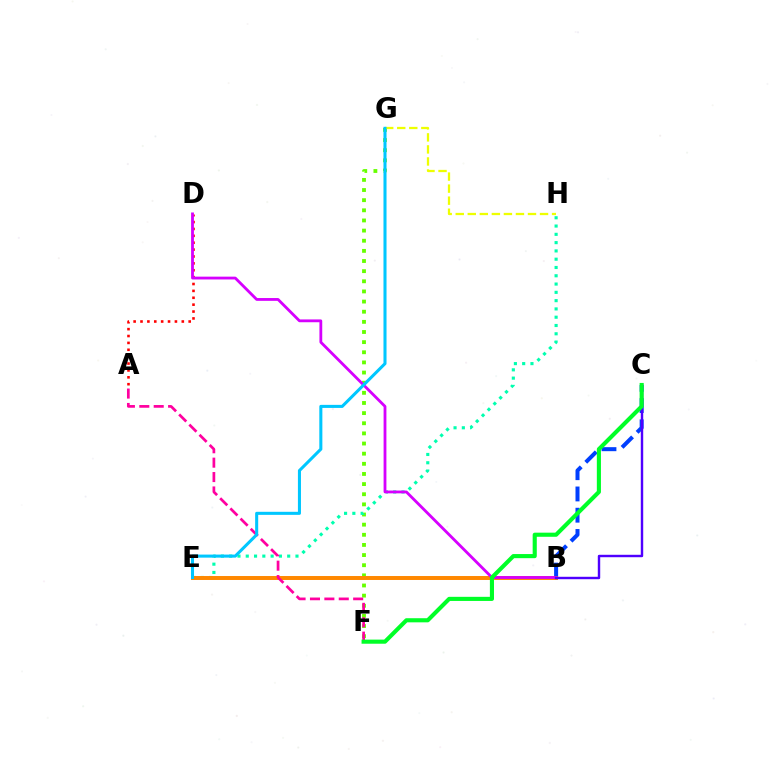{('F', 'G'): [{'color': '#66ff00', 'line_style': 'dotted', 'thickness': 2.76}], ('B', 'C'): [{'color': '#003fff', 'line_style': 'dashed', 'thickness': 2.89}, {'color': '#4f00ff', 'line_style': 'solid', 'thickness': 1.75}], ('A', 'D'): [{'color': '#ff0000', 'line_style': 'dotted', 'thickness': 1.87}], ('E', 'H'): [{'color': '#00ffaf', 'line_style': 'dotted', 'thickness': 2.25}], ('B', 'E'): [{'color': '#ff8800', 'line_style': 'solid', 'thickness': 2.85}], ('B', 'D'): [{'color': '#d600ff', 'line_style': 'solid', 'thickness': 2.03}], ('A', 'F'): [{'color': '#ff00a0', 'line_style': 'dashed', 'thickness': 1.96}], ('G', 'H'): [{'color': '#eeff00', 'line_style': 'dashed', 'thickness': 1.64}], ('E', 'G'): [{'color': '#00c7ff', 'line_style': 'solid', 'thickness': 2.2}], ('C', 'F'): [{'color': '#00ff27', 'line_style': 'solid', 'thickness': 2.96}]}